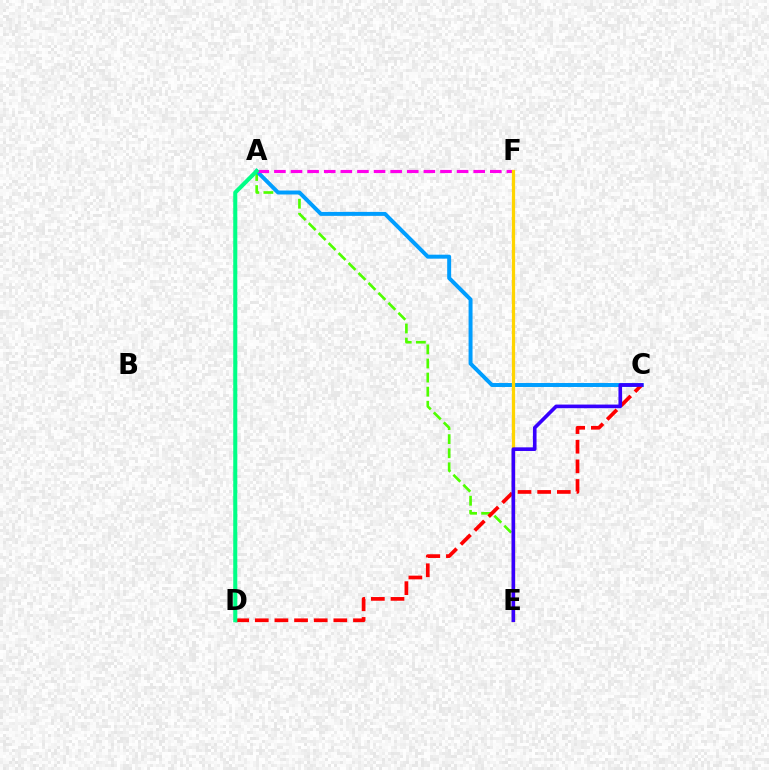{('A', 'E'): [{'color': '#4fff00', 'line_style': 'dashed', 'thickness': 1.91}], ('A', 'C'): [{'color': '#009eff', 'line_style': 'solid', 'thickness': 2.85}], ('A', 'F'): [{'color': '#ff00ed', 'line_style': 'dashed', 'thickness': 2.26}], ('C', 'D'): [{'color': '#ff0000', 'line_style': 'dashed', 'thickness': 2.67}], ('E', 'F'): [{'color': '#ffd500', 'line_style': 'solid', 'thickness': 2.33}], ('C', 'E'): [{'color': '#3700ff', 'line_style': 'solid', 'thickness': 2.62}], ('A', 'D'): [{'color': '#00ff86', 'line_style': 'solid', 'thickness': 2.94}]}